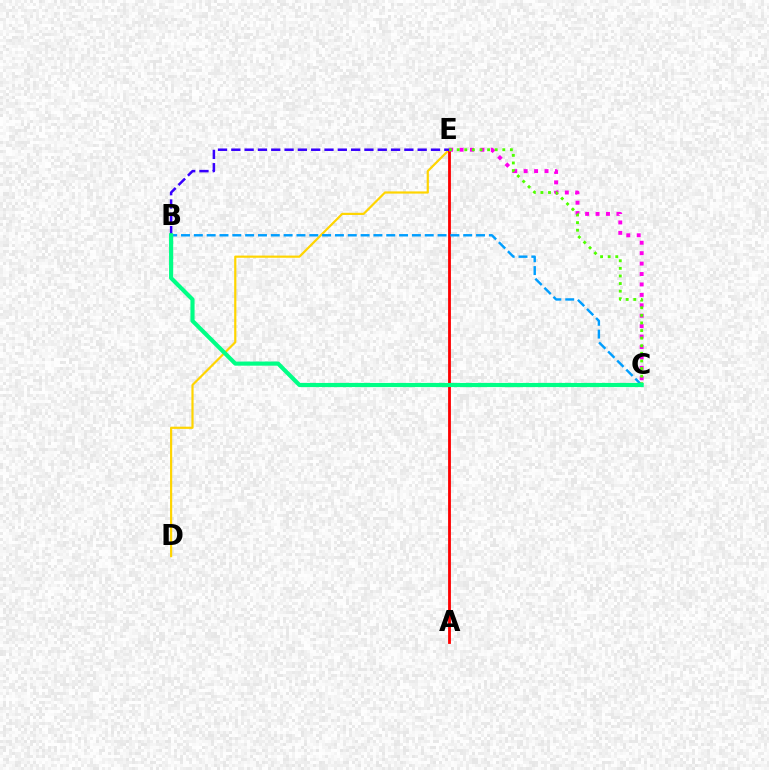{('D', 'E'): [{'color': '#ffd500', 'line_style': 'solid', 'thickness': 1.58}], ('A', 'E'): [{'color': '#ff0000', 'line_style': 'solid', 'thickness': 2.03}], ('B', 'E'): [{'color': '#3700ff', 'line_style': 'dashed', 'thickness': 1.81}], ('B', 'C'): [{'color': '#009eff', 'line_style': 'dashed', 'thickness': 1.74}, {'color': '#00ff86', 'line_style': 'solid', 'thickness': 2.98}], ('C', 'E'): [{'color': '#ff00ed', 'line_style': 'dotted', 'thickness': 2.83}, {'color': '#4fff00', 'line_style': 'dotted', 'thickness': 2.06}]}